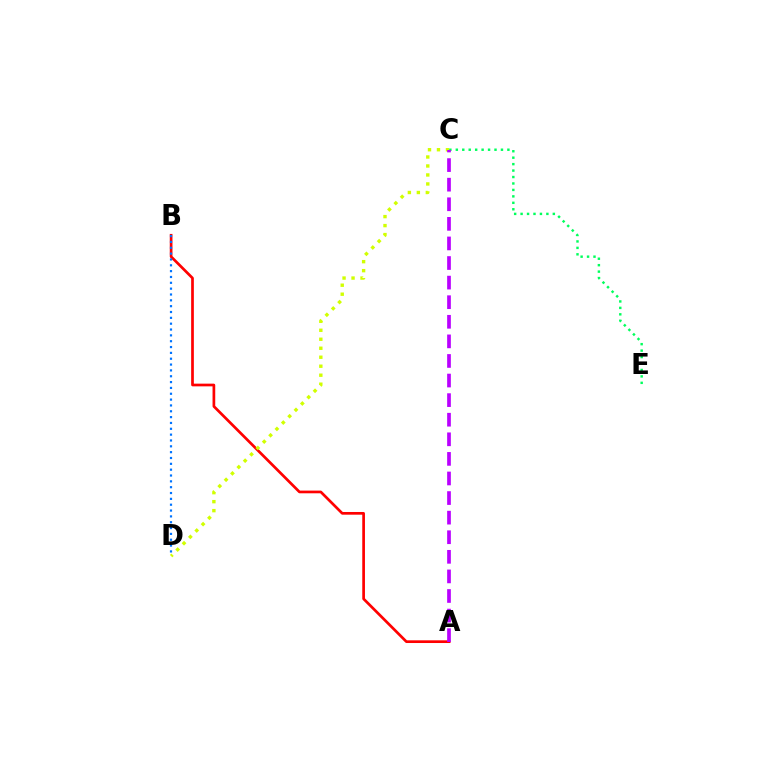{('A', 'B'): [{'color': '#ff0000', 'line_style': 'solid', 'thickness': 1.94}], ('C', 'D'): [{'color': '#d1ff00', 'line_style': 'dotted', 'thickness': 2.44}], ('C', 'E'): [{'color': '#00ff5c', 'line_style': 'dotted', 'thickness': 1.75}], ('A', 'C'): [{'color': '#b900ff', 'line_style': 'dashed', 'thickness': 2.66}], ('B', 'D'): [{'color': '#0074ff', 'line_style': 'dotted', 'thickness': 1.59}]}